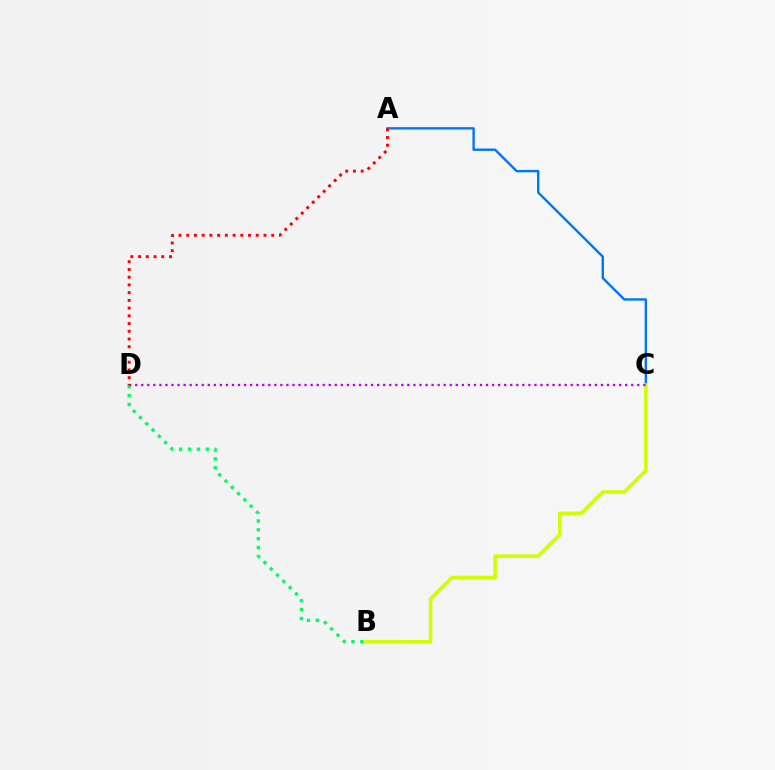{('A', 'C'): [{'color': '#0074ff', 'line_style': 'solid', 'thickness': 1.72}], ('B', 'C'): [{'color': '#d1ff00', 'line_style': 'solid', 'thickness': 2.55}], ('B', 'D'): [{'color': '#00ff5c', 'line_style': 'dotted', 'thickness': 2.41}], ('C', 'D'): [{'color': '#b900ff', 'line_style': 'dotted', 'thickness': 1.64}], ('A', 'D'): [{'color': '#ff0000', 'line_style': 'dotted', 'thickness': 2.1}]}